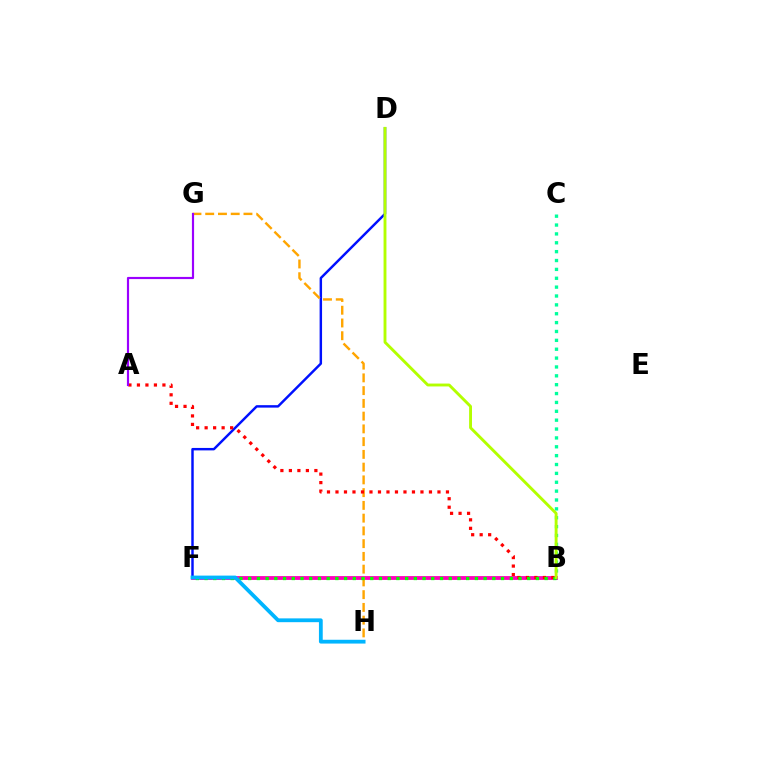{('D', 'F'): [{'color': '#0010ff', 'line_style': 'solid', 'thickness': 1.76}], ('B', 'F'): [{'color': '#ff00bd', 'line_style': 'solid', 'thickness': 2.75}, {'color': '#08ff00', 'line_style': 'dotted', 'thickness': 2.37}], ('G', 'H'): [{'color': '#ffa500', 'line_style': 'dashed', 'thickness': 1.73}], ('B', 'C'): [{'color': '#00ff9d', 'line_style': 'dotted', 'thickness': 2.41}], ('A', 'B'): [{'color': '#ff0000', 'line_style': 'dotted', 'thickness': 2.31}], ('B', 'D'): [{'color': '#b3ff00', 'line_style': 'solid', 'thickness': 2.08}], ('F', 'H'): [{'color': '#00b5ff', 'line_style': 'solid', 'thickness': 2.73}], ('A', 'G'): [{'color': '#9b00ff', 'line_style': 'solid', 'thickness': 1.57}]}